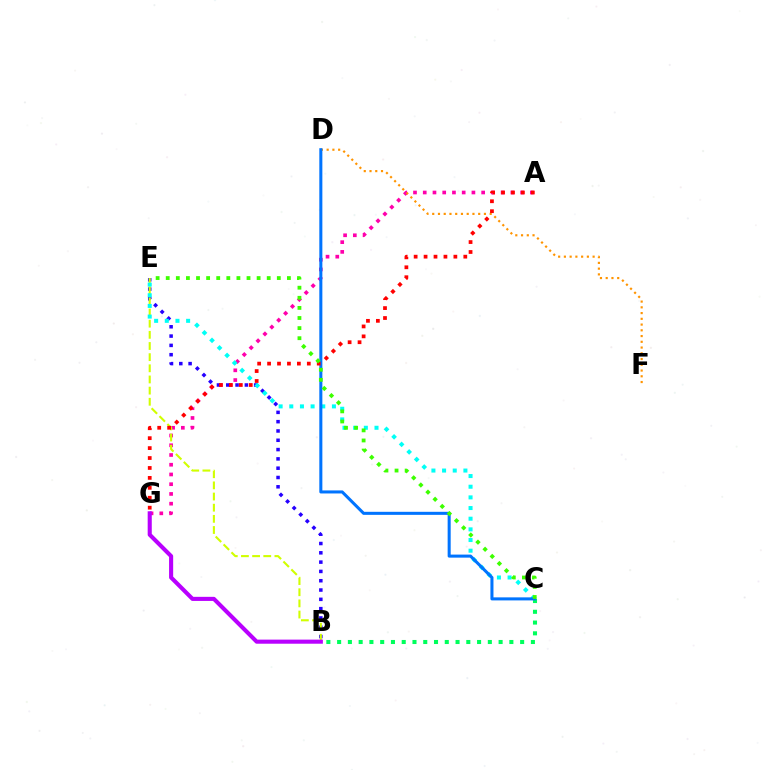{('B', 'C'): [{'color': '#00ff5c', 'line_style': 'dotted', 'thickness': 2.93}], ('A', 'G'): [{'color': '#ff00ac', 'line_style': 'dotted', 'thickness': 2.65}, {'color': '#ff0000', 'line_style': 'dotted', 'thickness': 2.7}], ('D', 'F'): [{'color': '#ff9400', 'line_style': 'dotted', 'thickness': 1.56}], ('B', 'E'): [{'color': '#2500ff', 'line_style': 'dotted', 'thickness': 2.53}, {'color': '#d1ff00', 'line_style': 'dashed', 'thickness': 1.52}], ('C', 'E'): [{'color': '#00fff6', 'line_style': 'dotted', 'thickness': 2.9}, {'color': '#3dff00', 'line_style': 'dotted', 'thickness': 2.74}], ('B', 'G'): [{'color': '#b900ff', 'line_style': 'solid', 'thickness': 2.95}], ('C', 'D'): [{'color': '#0074ff', 'line_style': 'solid', 'thickness': 2.19}]}